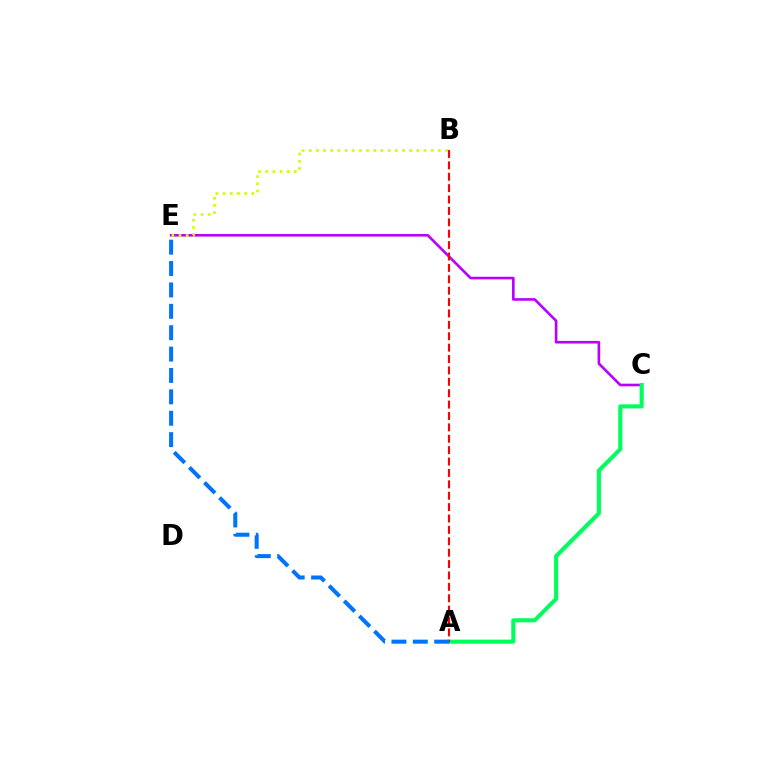{('C', 'E'): [{'color': '#b900ff', 'line_style': 'solid', 'thickness': 1.89}], ('B', 'E'): [{'color': '#d1ff00', 'line_style': 'dotted', 'thickness': 1.95}], ('A', 'C'): [{'color': '#00ff5c', 'line_style': 'solid', 'thickness': 2.95}], ('A', 'B'): [{'color': '#ff0000', 'line_style': 'dashed', 'thickness': 1.55}], ('A', 'E'): [{'color': '#0074ff', 'line_style': 'dashed', 'thickness': 2.91}]}